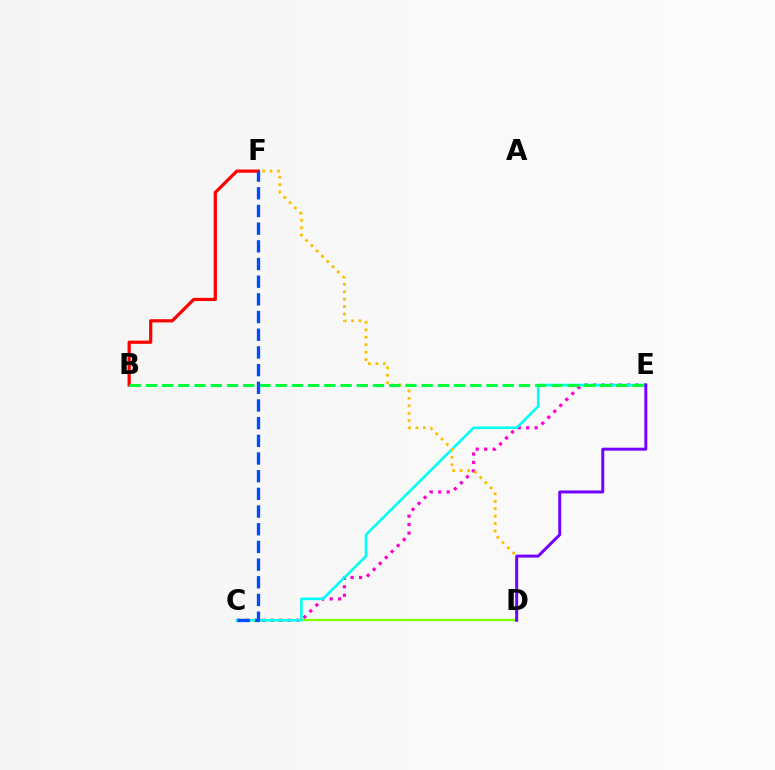{('C', 'E'): [{'color': '#ff00cf', 'line_style': 'dotted', 'thickness': 2.3}, {'color': '#00fff6', 'line_style': 'solid', 'thickness': 1.86}], ('C', 'D'): [{'color': '#84ff00', 'line_style': 'solid', 'thickness': 1.65}], ('B', 'F'): [{'color': '#ff0000', 'line_style': 'solid', 'thickness': 2.31}], ('D', 'F'): [{'color': '#ffbd00', 'line_style': 'dotted', 'thickness': 2.02}], ('B', 'E'): [{'color': '#00ff39', 'line_style': 'dashed', 'thickness': 2.2}], ('C', 'F'): [{'color': '#004bff', 'line_style': 'dashed', 'thickness': 2.4}], ('D', 'E'): [{'color': '#7200ff', 'line_style': 'solid', 'thickness': 2.13}]}